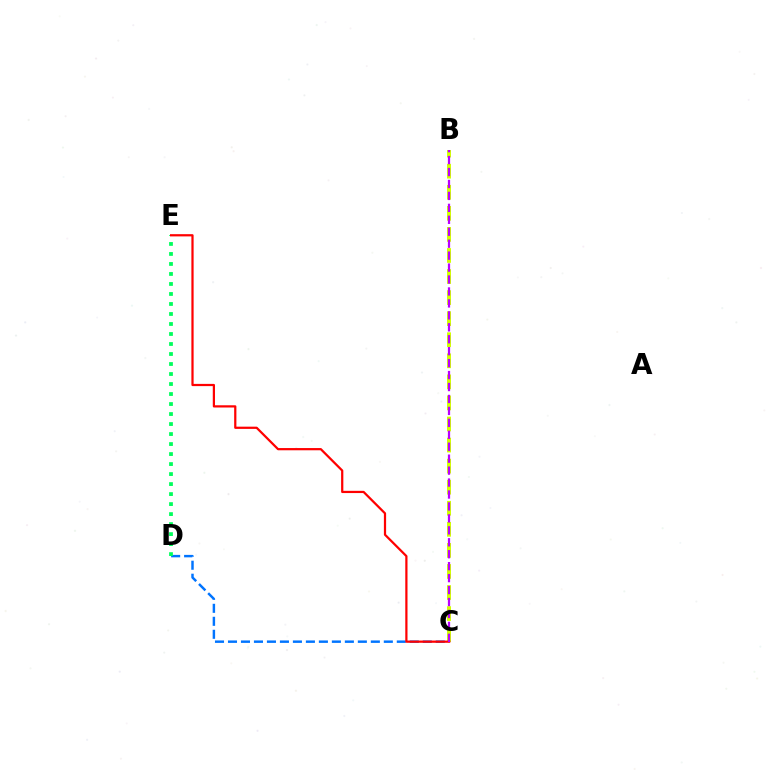{('B', 'C'): [{'color': '#d1ff00', 'line_style': 'dashed', 'thickness': 2.86}, {'color': '#b900ff', 'line_style': 'dashed', 'thickness': 1.62}], ('C', 'D'): [{'color': '#0074ff', 'line_style': 'dashed', 'thickness': 1.76}], ('D', 'E'): [{'color': '#00ff5c', 'line_style': 'dotted', 'thickness': 2.72}], ('C', 'E'): [{'color': '#ff0000', 'line_style': 'solid', 'thickness': 1.61}]}